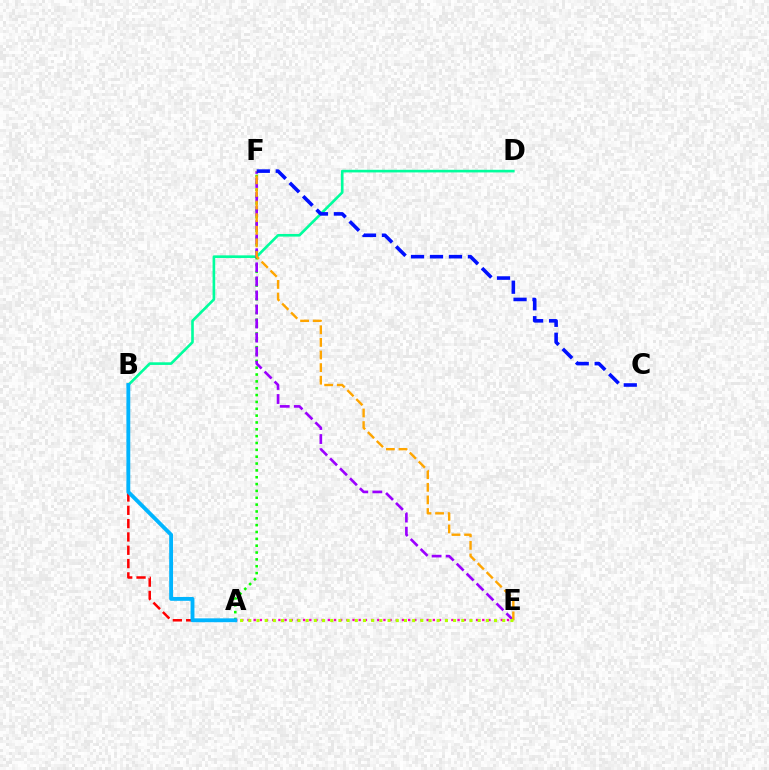{('B', 'D'): [{'color': '#00ff9d', 'line_style': 'solid', 'thickness': 1.9}], ('A', 'F'): [{'color': '#08ff00', 'line_style': 'dotted', 'thickness': 1.86}], ('A', 'B'): [{'color': '#ff0000', 'line_style': 'dashed', 'thickness': 1.81}, {'color': '#00b5ff', 'line_style': 'solid', 'thickness': 2.78}], ('A', 'E'): [{'color': '#ff00bd', 'line_style': 'dotted', 'thickness': 1.68}, {'color': '#b3ff00', 'line_style': 'dotted', 'thickness': 2.23}], ('E', 'F'): [{'color': '#9b00ff', 'line_style': 'dashed', 'thickness': 1.91}, {'color': '#ffa500', 'line_style': 'dashed', 'thickness': 1.71}], ('C', 'F'): [{'color': '#0010ff', 'line_style': 'dashed', 'thickness': 2.58}]}